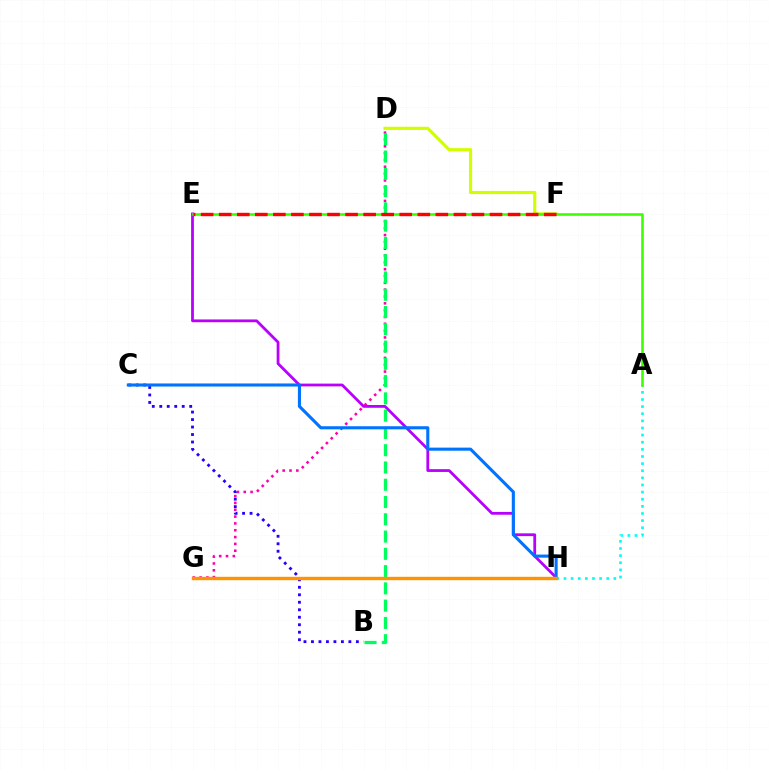{('D', 'G'): [{'color': '#ff00ac', 'line_style': 'dotted', 'thickness': 1.85}], ('B', 'C'): [{'color': '#2500ff', 'line_style': 'dotted', 'thickness': 2.03}], ('D', 'F'): [{'color': '#d1ff00', 'line_style': 'solid', 'thickness': 2.28}], ('A', 'H'): [{'color': '#00fff6', 'line_style': 'dotted', 'thickness': 1.94}], ('E', 'H'): [{'color': '#b900ff', 'line_style': 'solid', 'thickness': 2.0}], ('A', 'E'): [{'color': '#3dff00', 'line_style': 'solid', 'thickness': 1.88}], ('B', 'D'): [{'color': '#00ff5c', 'line_style': 'dashed', 'thickness': 2.35}], ('C', 'H'): [{'color': '#0074ff', 'line_style': 'solid', 'thickness': 2.22}], ('G', 'H'): [{'color': '#ff9400', 'line_style': 'solid', 'thickness': 2.43}], ('E', 'F'): [{'color': '#ff0000', 'line_style': 'dashed', 'thickness': 2.45}]}